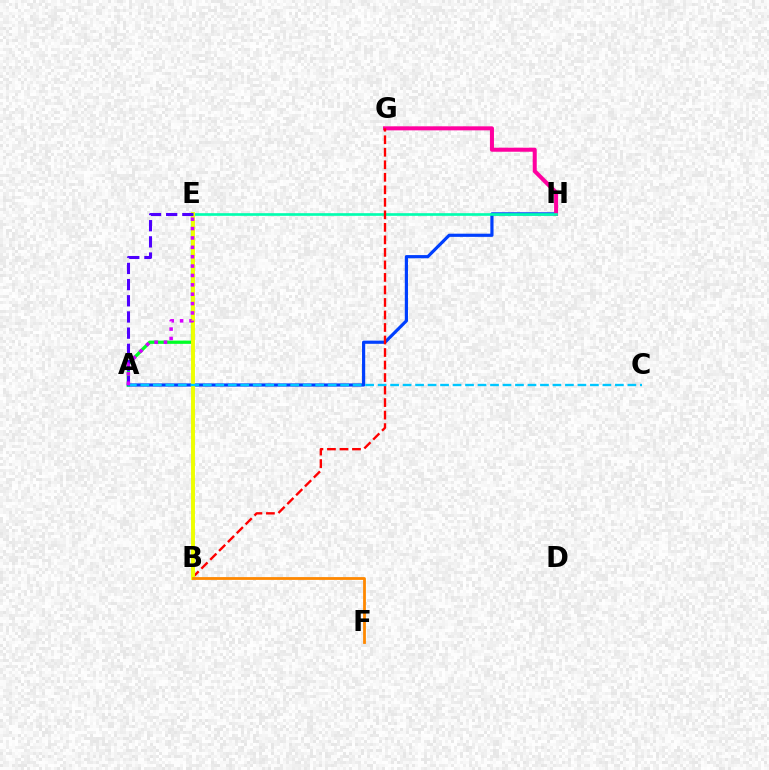{('A', 'H'): [{'color': '#003fff', 'line_style': 'solid', 'thickness': 2.29}], ('A', 'E'): [{'color': '#00ff27', 'line_style': 'solid', 'thickness': 2.35}, {'color': '#4f00ff', 'line_style': 'dashed', 'thickness': 2.2}, {'color': '#d600ff', 'line_style': 'dotted', 'thickness': 2.55}], ('G', 'H'): [{'color': '#ff00a0', 'line_style': 'solid', 'thickness': 2.9}], ('B', 'E'): [{'color': '#66ff00', 'line_style': 'solid', 'thickness': 1.58}, {'color': '#eeff00', 'line_style': 'solid', 'thickness': 2.81}], ('E', 'H'): [{'color': '#00ffaf', 'line_style': 'solid', 'thickness': 1.91}], ('B', 'G'): [{'color': '#ff0000', 'line_style': 'dashed', 'thickness': 1.7}], ('A', 'C'): [{'color': '#00c7ff', 'line_style': 'dashed', 'thickness': 1.7}], ('B', 'F'): [{'color': '#ff8800', 'line_style': 'solid', 'thickness': 2.01}]}